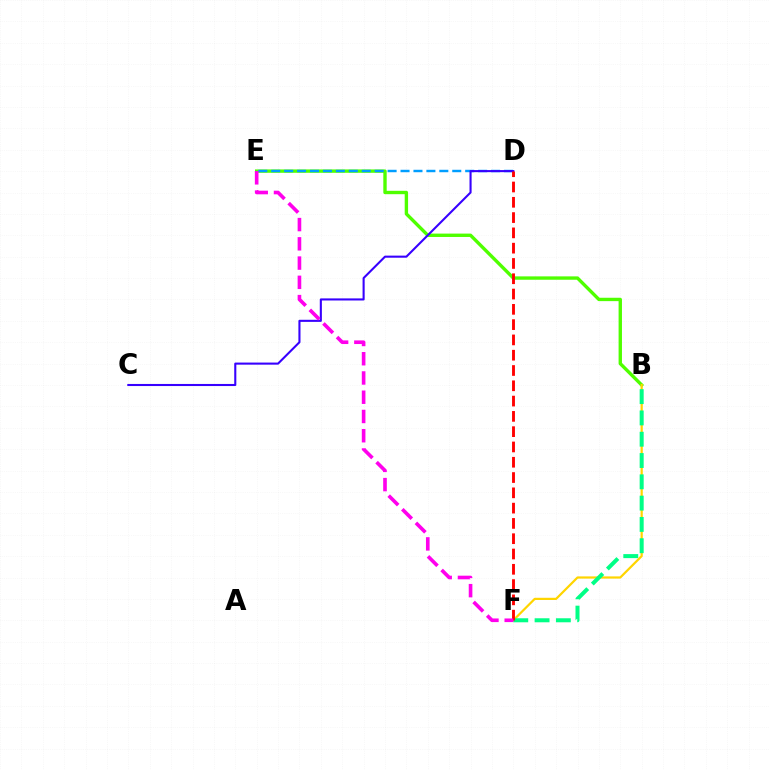{('B', 'E'): [{'color': '#4fff00', 'line_style': 'solid', 'thickness': 2.43}], ('B', 'F'): [{'color': '#ffd500', 'line_style': 'solid', 'thickness': 1.59}, {'color': '#00ff86', 'line_style': 'dashed', 'thickness': 2.89}], ('D', 'E'): [{'color': '#009eff', 'line_style': 'dashed', 'thickness': 1.76}], ('C', 'D'): [{'color': '#3700ff', 'line_style': 'solid', 'thickness': 1.5}], ('D', 'F'): [{'color': '#ff0000', 'line_style': 'dashed', 'thickness': 2.08}], ('E', 'F'): [{'color': '#ff00ed', 'line_style': 'dashed', 'thickness': 2.62}]}